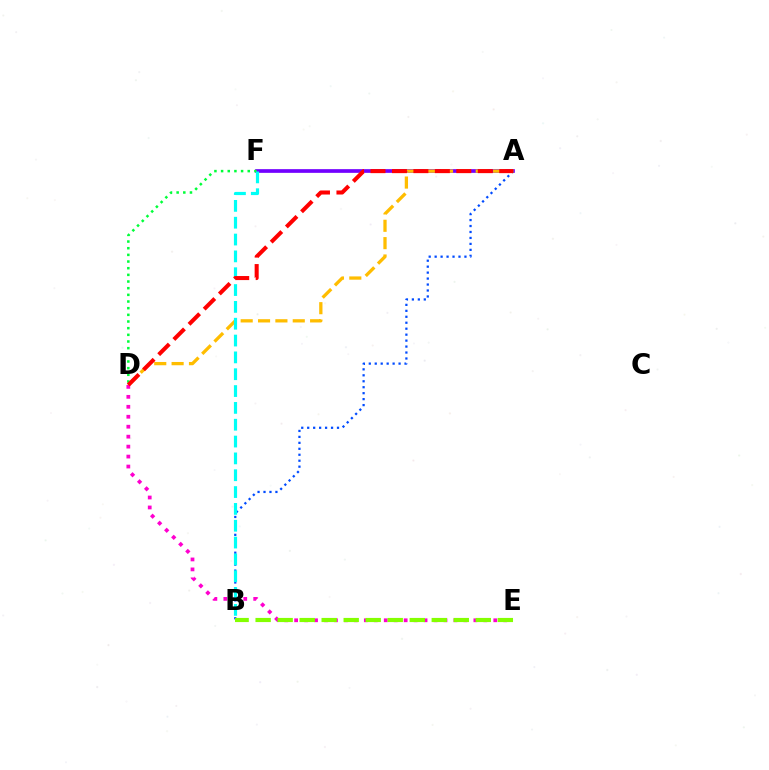{('A', 'F'): [{'color': '#7200ff', 'line_style': 'solid', 'thickness': 2.66}], ('A', 'B'): [{'color': '#004bff', 'line_style': 'dotted', 'thickness': 1.62}], ('A', 'D'): [{'color': '#ffbd00', 'line_style': 'dashed', 'thickness': 2.36}, {'color': '#ff0000', 'line_style': 'dashed', 'thickness': 2.91}], ('D', 'E'): [{'color': '#ff00cf', 'line_style': 'dotted', 'thickness': 2.71}], ('B', 'E'): [{'color': '#84ff00', 'line_style': 'dashed', 'thickness': 2.99}], ('D', 'F'): [{'color': '#00ff39', 'line_style': 'dotted', 'thickness': 1.81}], ('B', 'F'): [{'color': '#00fff6', 'line_style': 'dashed', 'thickness': 2.29}]}